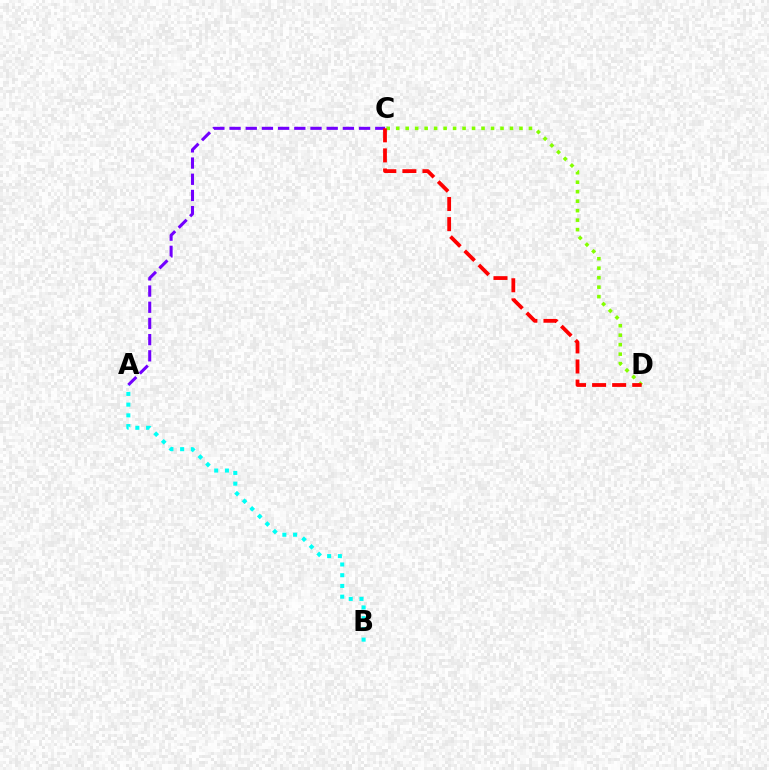{('C', 'D'): [{'color': '#84ff00', 'line_style': 'dotted', 'thickness': 2.58}, {'color': '#ff0000', 'line_style': 'dashed', 'thickness': 2.72}], ('A', 'C'): [{'color': '#7200ff', 'line_style': 'dashed', 'thickness': 2.2}], ('A', 'B'): [{'color': '#00fff6', 'line_style': 'dotted', 'thickness': 2.91}]}